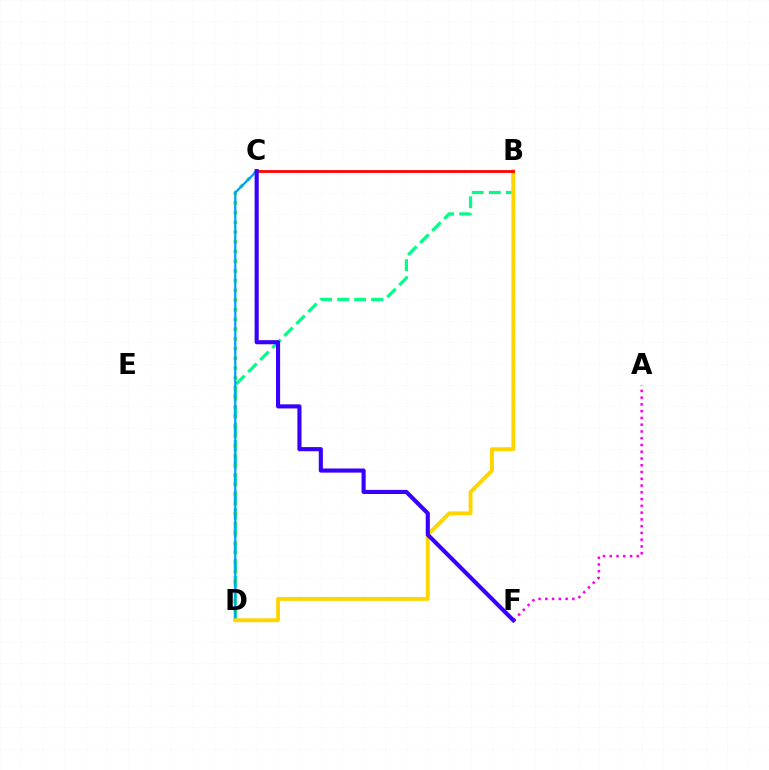{('B', 'D'): [{'color': '#00ff86', 'line_style': 'dashed', 'thickness': 2.31}, {'color': '#ffd500', 'line_style': 'solid', 'thickness': 2.8}], ('A', 'F'): [{'color': '#ff00ed', 'line_style': 'dotted', 'thickness': 1.84}], ('C', 'D'): [{'color': '#4fff00', 'line_style': 'dotted', 'thickness': 2.64}, {'color': '#009eff', 'line_style': 'solid', 'thickness': 1.62}], ('B', 'C'): [{'color': '#ff0000', 'line_style': 'solid', 'thickness': 2.0}], ('C', 'F'): [{'color': '#3700ff', 'line_style': 'solid', 'thickness': 2.96}]}